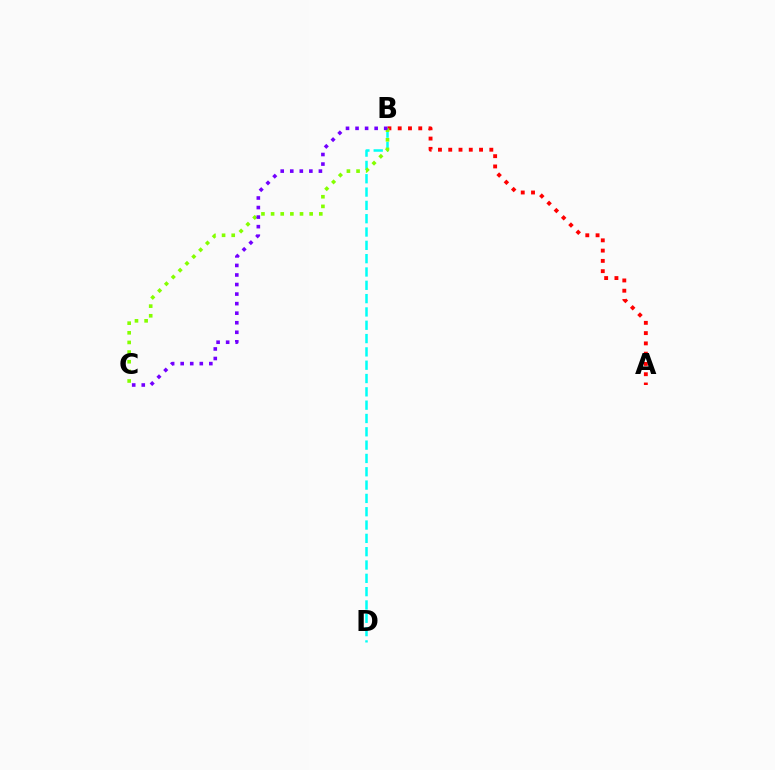{('B', 'D'): [{'color': '#00fff6', 'line_style': 'dashed', 'thickness': 1.81}], ('A', 'B'): [{'color': '#ff0000', 'line_style': 'dotted', 'thickness': 2.79}], ('B', 'C'): [{'color': '#84ff00', 'line_style': 'dotted', 'thickness': 2.62}, {'color': '#7200ff', 'line_style': 'dotted', 'thickness': 2.59}]}